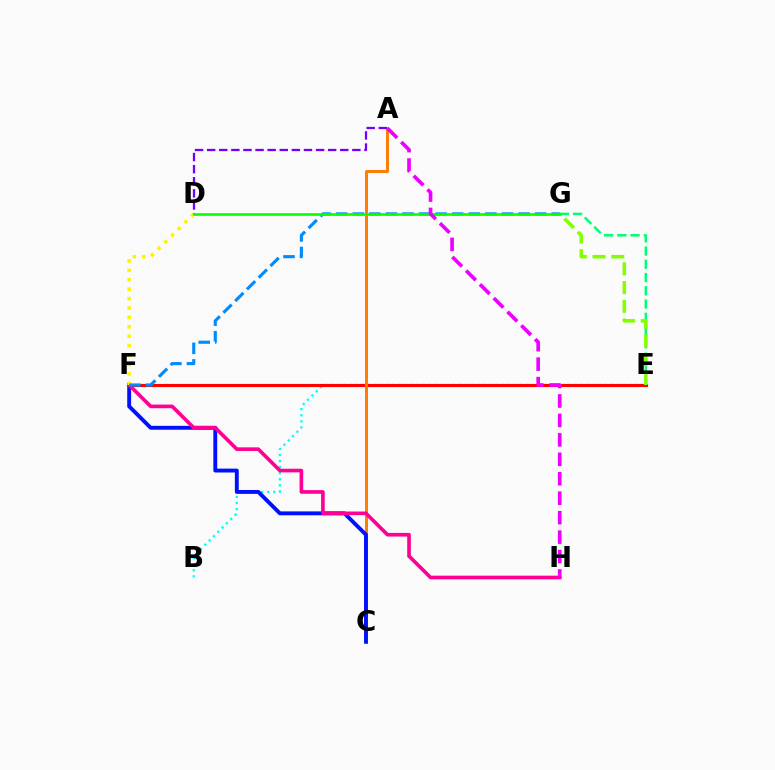{('B', 'E'): [{'color': '#00fff6', 'line_style': 'dotted', 'thickness': 1.65}], ('E', 'F'): [{'color': '#ff0000', 'line_style': 'solid', 'thickness': 2.24}], ('A', 'C'): [{'color': '#ff7c00', 'line_style': 'solid', 'thickness': 2.11}], ('E', 'G'): [{'color': '#00ff74', 'line_style': 'dashed', 'thickness': 1.8}, {'color': '#84ff00', 'line_style': 'dashed', 'thickness': 2.55}], ('C', 'F'): [{'color': '#0010ff', 'line_style': 'solid', 'thickness': 2.8}], ('F', 'H'): [{'color': '#ff0094', 'line_style': 'solid', 'thickness': 2.63}], ('D', 'F'): [{'color': '#fcf500', 'line_style': 'dotted', 'thickness': 2.56}], ('F', 'G'): [{'color': '#008cff', 'line_style': 'dashed', 'thickness': 2.25}], ('A', 'D'): [{'color': '#7200ff', 'line_style': 'dashed', 'thickness': 1.64}], ('D', 'G'): [{'color': '#08ff00', 'line_style': 'solid', 'thickness': 1.89}], ('A', 'H'): [{'color': '#ee00ff', 'line_style': 'dashed', 'thickness': 2.64}]}